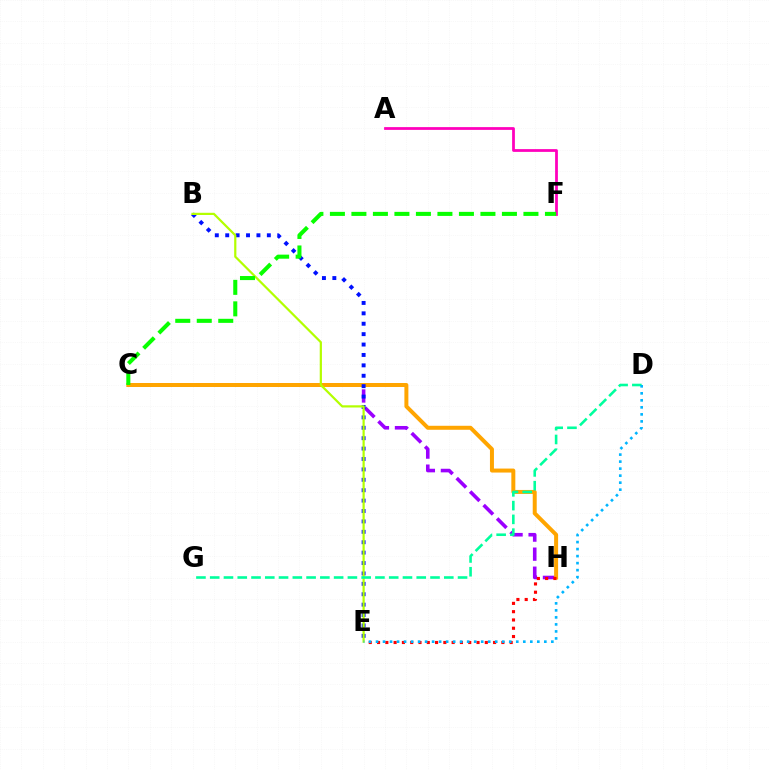{('C', 'H'): [{'color': '#9b00ff', 'line_style': 'dashed', 'thickness': 2.59}, {'color': '#ffa500', 'line_style': 'solid', 'thickness': 2.87}], ('A', 'F'): [{'color': '#ff00bd', 'line_style': 'solid', 'thickness': 1.99}], ('B', 'E'): [{'color': '#0010ff', 'line_style': 'dotted', 'thickness': 2.83}, {'color': '#b3ff00', 'line_style': 'solid', 'thickness': 1.59}], ('D', 'G'): [{'color': '#00ff9d', 'line_style': 'dashed', 'thickness': 1.87}], ('E', 'H'): [{'color': '#ff0000', 'line_style': 'dotted', 'thickness': 2.25}], ('C', 'F'): [{'color': '#08ff00', 'line_style': 'dashed', 'thickness': 2.92}], ('D', 'E'): [{'color': '#00b5ff', 'line_style': 'dotted', 'thickness': 1.91}]}